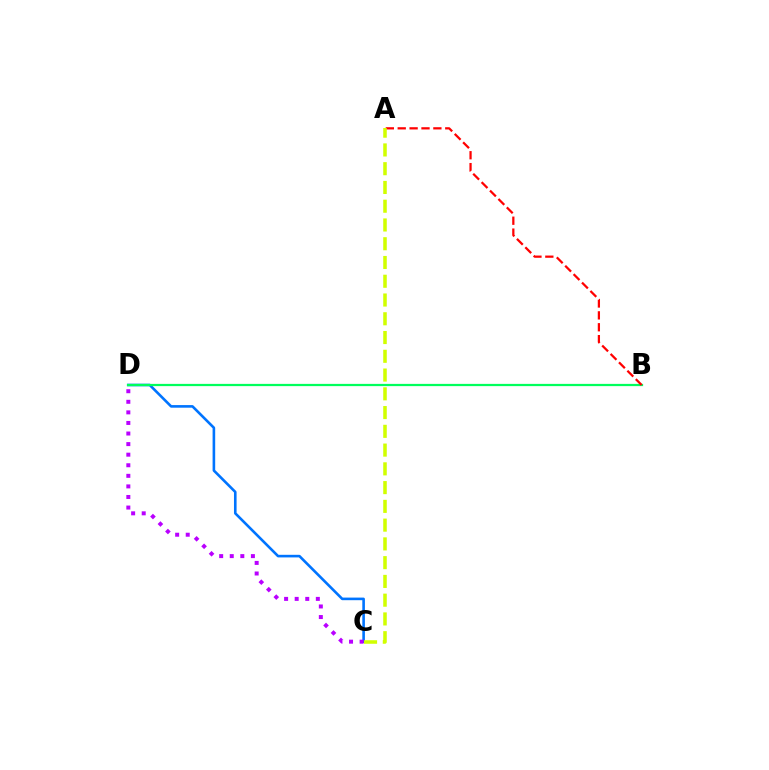{('C', 'D'): [{'color': '#0074ff', 'line_style': 'solid', 'thickness': 1.88}, {'color': '#b900ff', 'line_style': 'dotted', 'thickness': 2.87}], ('B', 'D'): [{'color': '#00ff5c', 'line_style': 'solid', 'thickness': 1.61}], ('A', 'B'): [{'color': '#ff0000', 'line_style': 'dashed', 'thickness': 1.61}], ('A', 'C'): [{'color': '#d1ff00', 'line_style': 'dashed', 'thickness': 2.55}]}